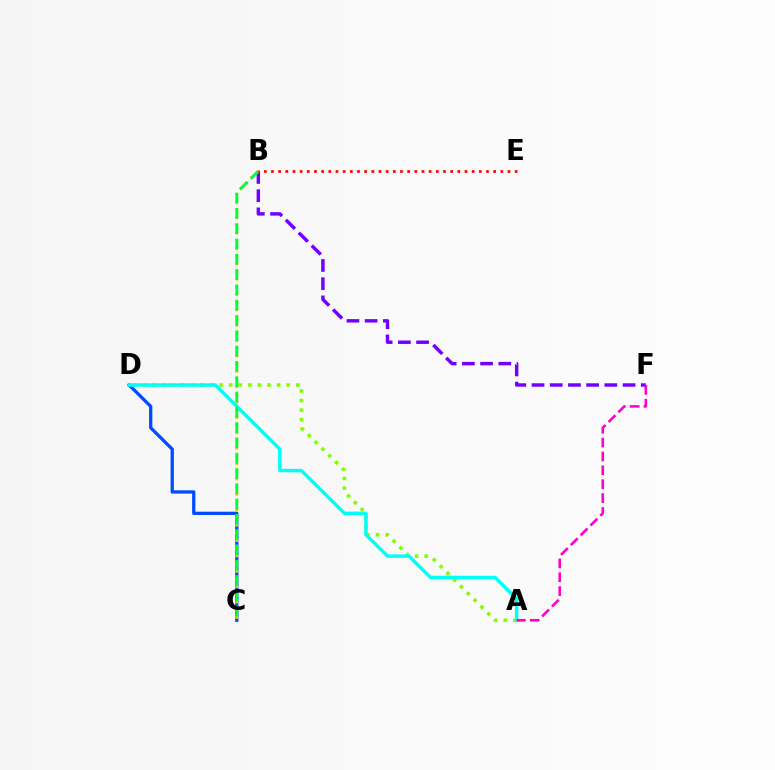{('B', 'F'): [{'color': '#7200ff', 'line_style': 'dashed', 'thickness': 2.47}], ('C', 'D'): [{'color': '#004bff', 'line_style': 'solid', 'thickness': 2.36}], ('A', 'D'): [{'color': '#84ff00', 'line_style': 'dotted', 'thickness': 2.61}, {'color': '#00fff6', 'line_style': 'solid', 'thickness': 2.49}], ('B', 'C'): [{'color': '#ffbd00', 'line_style': 'dotted', 'thickness': 2.09}, {'color': '#00ff39', 'line_style': 'dashed', 'thickness': 2.08}], ('A', 'F'): [{'color': '#ff00cf', 'line_style': 'dashed', 'thickness': 1.88}], ('B', 'E'): [{'color': '#ff0000', 'line_style': 'dotted', 'thickness': 1.95}]}